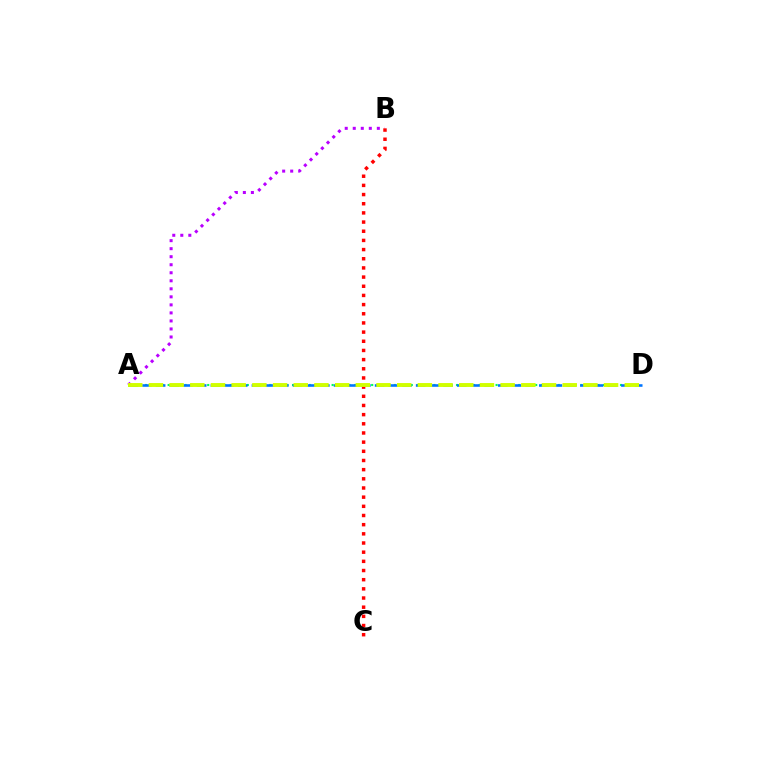{('A', 'D'): [{'color': '#00ff5c', 'line_style': 'dotted', 'thickness': 1.54}, {'color': '#0074ff', 'line_style': 'dashed', 'thickness': 1.86}, {'color': '#d1ff00', 'line_style': 'dashed', 'thickness': 2.81}], ('A', 'B'): [{'color': '#b900ff', 'line_style': 'dotted', 'thickness': 2.18}], ('B', 'C'): [{'color': '#ff0000', 'line_style': 'dotted', 'thickness': 2.49}]}